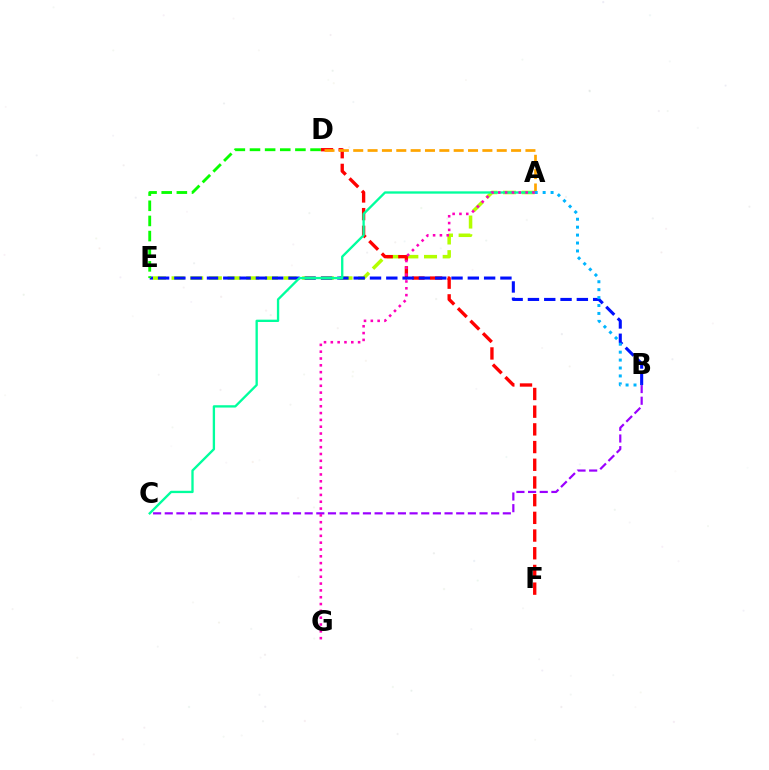{('A', 'E'): [{'color': '#b3ff00', 'line_style': 'dashed', 'thickness': 2.54}], ('D', 'F'): [{'color': '#ff0000', 'line_style': 'dashed', 'thickness': 2.4}], ('B', 'E'): [{'color': '#0010ff', 'line_style': 'dashed', 'thickness': 2.21}], ('D', 'E'): [{'color': '#08ff00', 'line_style': 'dashed', 'thickness': 2.06}], ('A', 'D'): [{'color': '#ffa500', 'line_style': 'dashed', 'thickness': 1.95}], ('B', 'C'): [{'color': '#9b00ff', 'line_style': 'dashed', 'thickness': 1.58}], ('A', 'C'): [{'color': '#00ff9d', 'line_style': 'solid', 'thickness': 1.68}], ('A', 'B'): [{'color': '#00b5ff', 'line_style': 'dotted', 'thickness': 2.15}], ('A', 'G'): [{'color': '#ff00bd', 'line_style': 'dotted', 'thickness': 1.85}]}